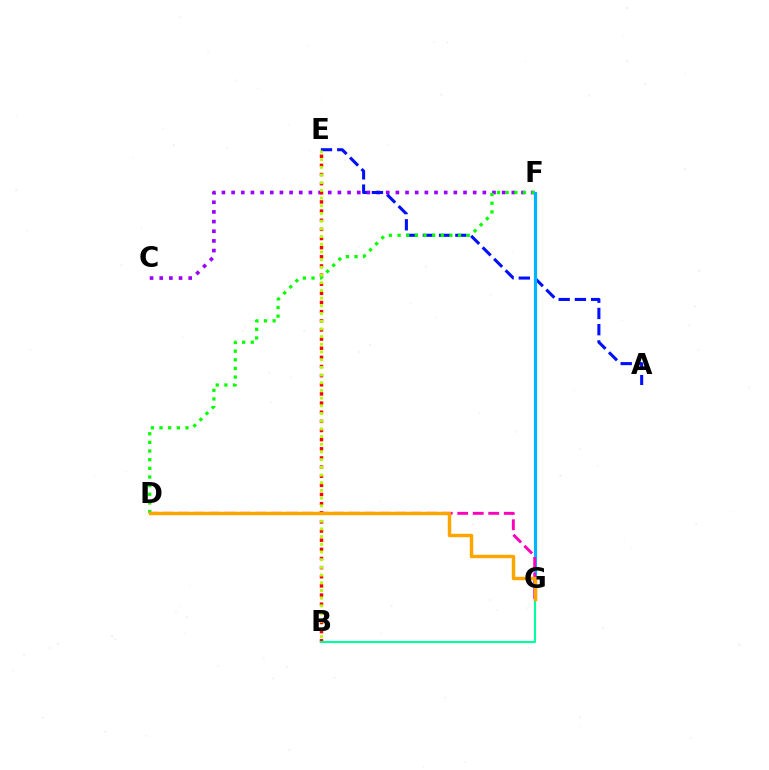{('C', 'F'): [{'color': '#9b00ff', 'line_style': 'dotted', 'thickness': 2.63}], ('B', 'E'): [{'color': '#ff0000', 'line_style': 'dotted', 'thickness': 2.48}, {'color': '#b3ff00', 'line_style': 'dotted', 'thickness': 2.09}], ('A', 'E'): [{'color': '#0010ff', 'line_style': 'dashed', 'thickness': 2.21}], ('D', 'F'): [{'color': '#08ff00', 'line_style': 'dotted', 'thickness': 2.35}], ('B', 'G'): [{'color': '#00ff9d', 'line_style': 'solid', 'thickness': 1.52}], ('F', 'G'): [{'color': '#00b5ff', 'line_style': 'solid', 'thickness': 2.29}], ('D', 'G'): [{'color': '#ff00bd', 'line_style': 'dashed', 'thickness': 2.11}, {'color': '#ffa500', 'line_style': 'solid', 'thickness': 2.48}]}